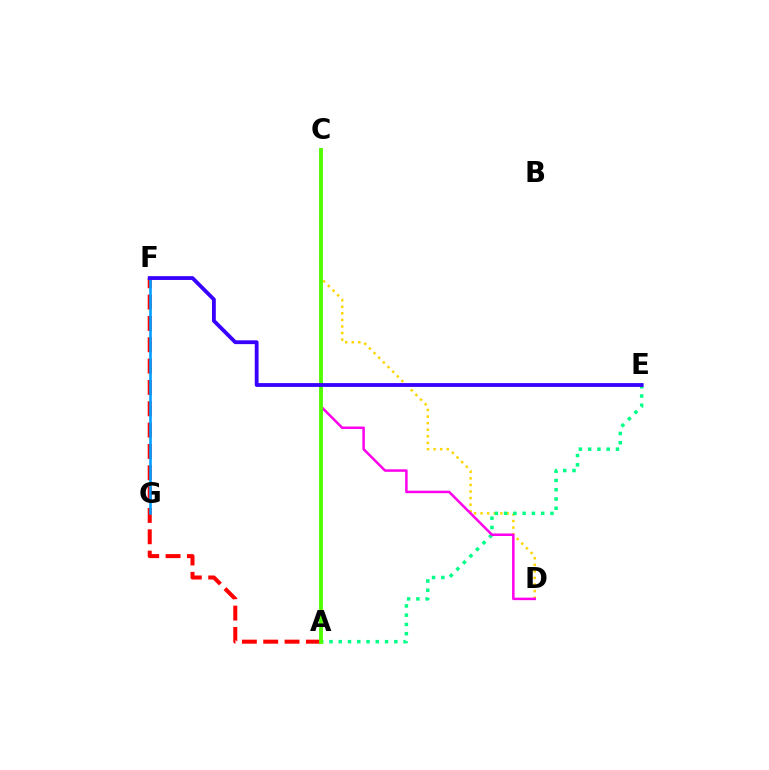{('C', 'D'): [{'color': '#ffd500', 'line_style': 'dotted', 'thickness': 1.79}, {'color': '#ff00ed', 'line_style': 'solid', 'thickness': 1.81}], ('A', 'E'): [{'color': '#00ff86', 'line_style': 'dotted', 'thickness': 2.52}], ('A', 'F'): [{'color': '#ff0000', 'line_style': 'dashed', 'thickness': 2.9}], ('F', 'G'): [{'color': '#009eff', 'line_style': 'solid', 'thickness': 1.87}], ('A', 'C'): [{'color': '#4fff00', 'line_style': 'solid', 'thickness': 2.75}], ('E', 'F'): [{'color': '#3700ff', 'line_style': 'solid', 'thickness': 2.74}]}